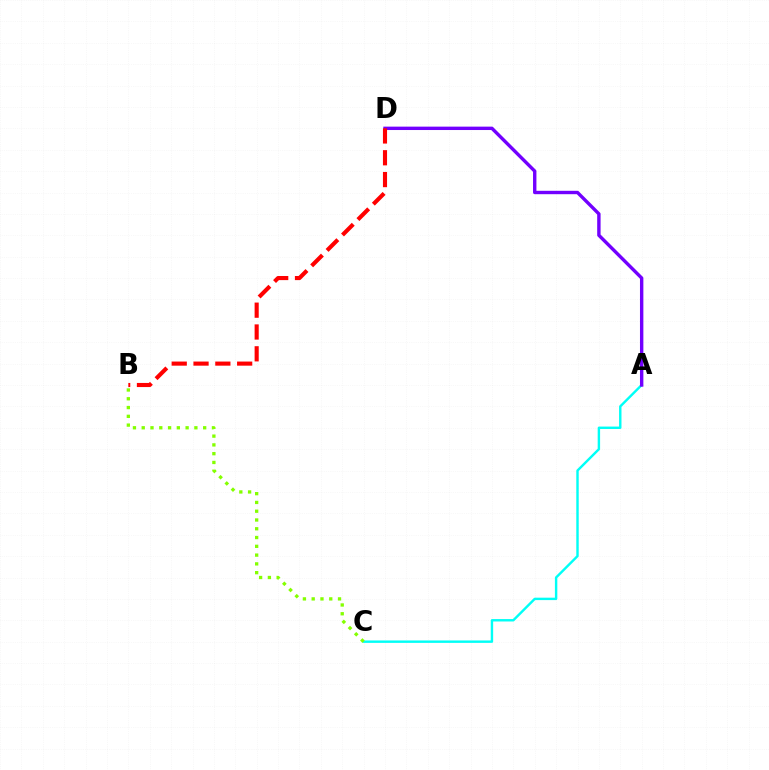{('A', 'C'): [{'color': '#00fff6', 'line_style': 'solid', 'thickness': 1.74}], ('A', 'D'): [{'color': '#7200ff', 'line_style': 'solid', 'thickness': 2.44}], ('B', 'C'): [{'color': '#84ff00', 'line_style': 'dotted', 'thickness': 2.39}], ('B', 'D'): [{'color': '#ff0000', 'line_style': 'dashed', 'thickness': 2.96}]}